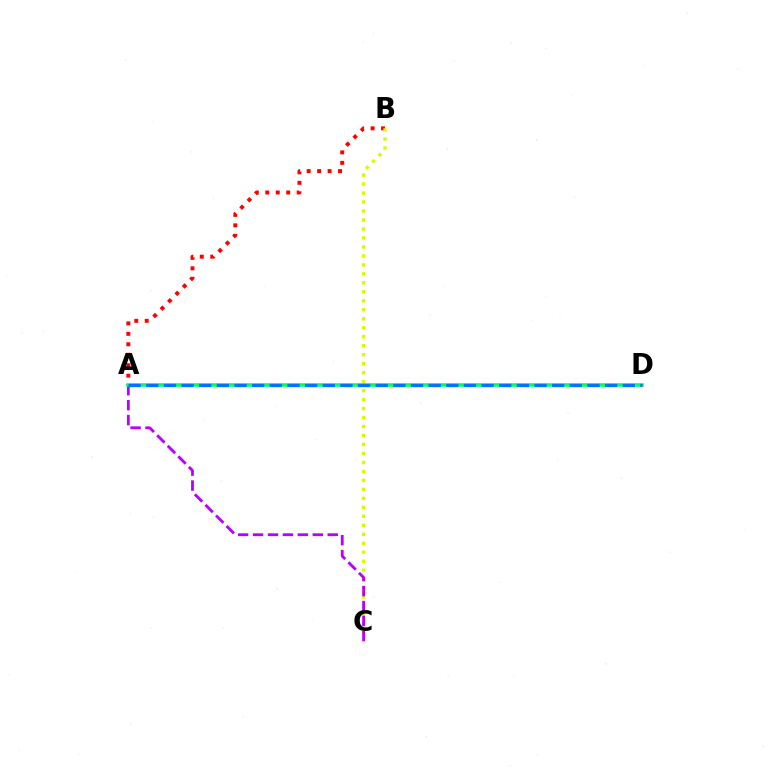{('A', 'B'): [{'color': '#ff0000', 'line_style': 'dotted', 'thickness': 2.84}], ('B', 'C'): [{'color': '#d1ff00', 'line_style': 'dotted', 'thickness': 2.44}], ('A', 'C'): [{'color': '#b900ff', 'line_style': 'dashed', 'thickness': 2.03}], ('A', 'D'): [{'color': '#00ff5c', 'line_style': 'solid', 'thickness': 2.53}, {'color': '#0074ff', 'line_style': 'dashed', 'thickness': 2.4}]}